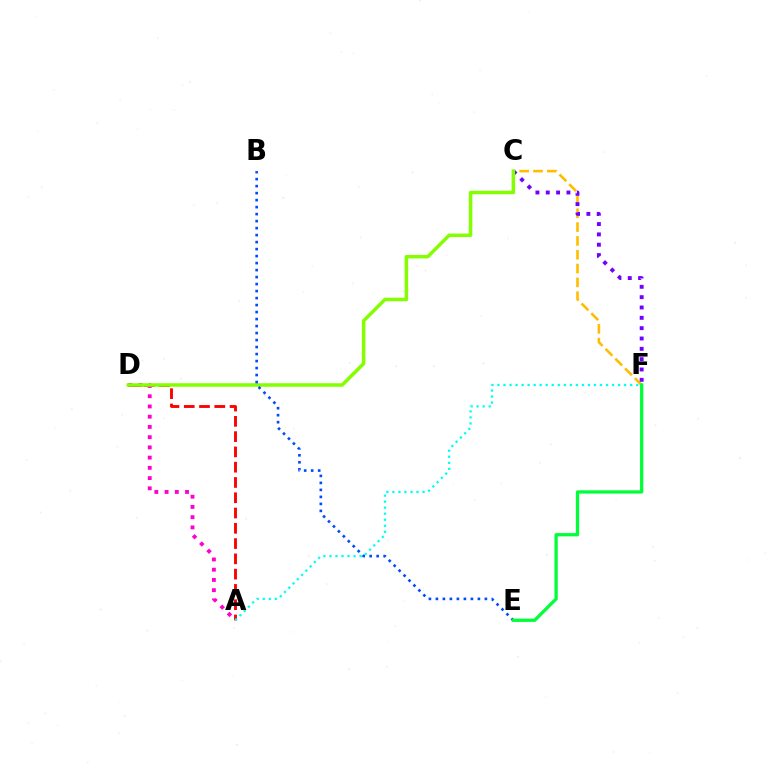{('A', 'D'): [{'color': '#ff0000', 'line_style': 'dashed', 'thickness': 2.08}, {'color': '#ff00cf', 'line_style': 'dotted', 'thickness': 2.78}], ('C', 'F'): [{'color': '#ffbd00', 'line_style': 'dashed', 'thickness': 1.88}, {'color': '#7200ff', 'line_style': 'dotted', 'thickness': 2.81}], ('C', 'D'): [{'color': '#84ff00', 'line_style': 'solid', 'thickness': 2.52}], ('A', 'F'): [{'color': '#00fff6', 'line_style': 'dotted', 'thickness': 1.64}], ('B', 'E'): [{'color': '#004bff', 'line_style': 'dotted', 'thickness': 1.9}], ('E', 'F'): [{'color': '#00ff39', 'line_style': 'solid', 'thickness': 2.37}]}